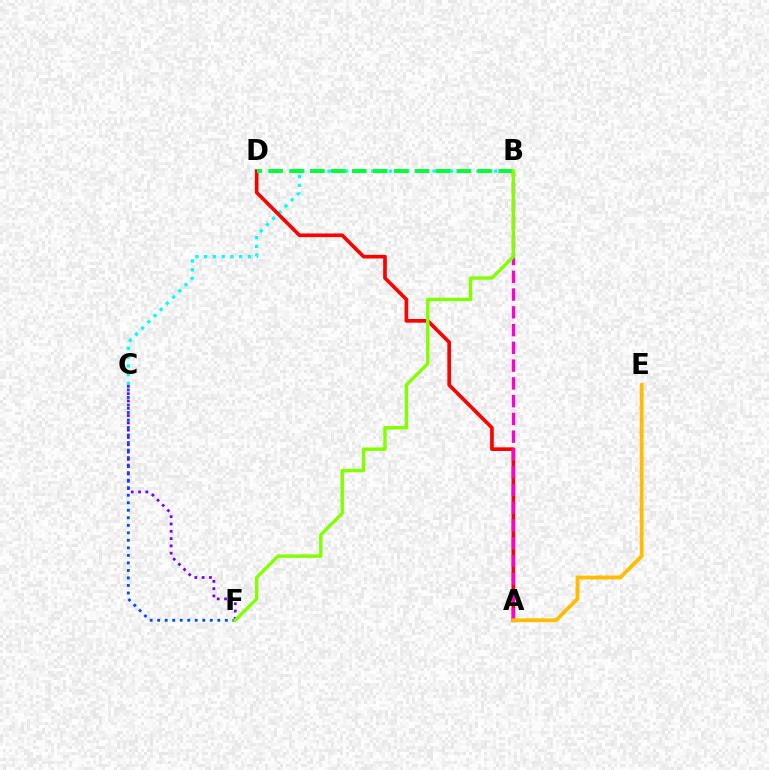{('B', 'C'): [{'color': '#00fff6', 'line_style': 'dotted', 'thickness': 2.38}], ('A', 'D'): [{'color': '#ff0000', 'line_style': 'solid', 'thickness': 2.64}], ('B', 'D'): [{'color': '#00ff39', 'line_style': 'dashed', 'thickness': 2.84}], ('C', 'F'): [{'color': '#7200ff', 'line_style': 'dotted', 'thickness': 1.98}, {'color': '#004bff', 'line_style': 'dotted', 'thickness': 2.04}], ('A', 'B'): [{'color': '#ff00cf', 'line_style': 'dashed', 'thickness': 2.41}], ('A', 'E'): [{'color': '#ffbd00', 'line_style': 'solid', 'thickness': 2.77}], ('B', 'F'): [{'color': '#84ff00', 'line_style': 'solid', 'thickness': 2.46}]}